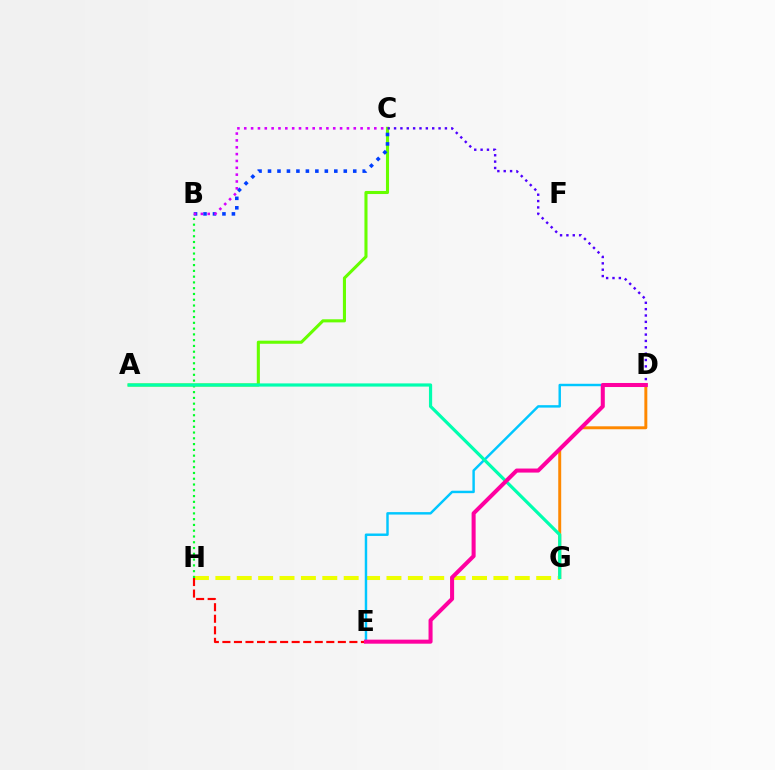{('A', 'C'): [{'color': '#66ff00', 'line_style': 'solid', 'thickness': 2.22}], ('C', 'D'): [{'color': '#4f00ff', 'line_style': 'dotted', 'thickness': 1.73}], ('D', 'G'): [{'color': '#ff8800', 'line_style': 'solid', 'thickness': 2.12}], ('G', 'H'): [{'color': '#eeff00', 'line_style': 'dashed', 'thickness': 2.91}], ('B', 'H'): [{'color': '#00ff27', 'line_style': 'dotted', 'thickness': 1.57}], ('D', 'E'): [{'color': '#00c7ff', 'line_style': 'solid', 'thickness': 1.76}, {'color': '#ff00a0', 'line_style': 'solid', 'thickness': 2.91}], ('B', 'C'): [{'color': '#003fff', 'line_style': 'dotted', 'thickness': 2.57}, {'color': '#d600ff', 'line_style': 'dotted', 'thickness': 1.86}], ('A', 'G'): [{'color': '#00ffaf', 'line_style': 'solid', 'thickness': 2.3}], ('E', 'H'): [{'color': '#ff0000', 'line_style': 'dashed', 'thickness': 1.57}]}